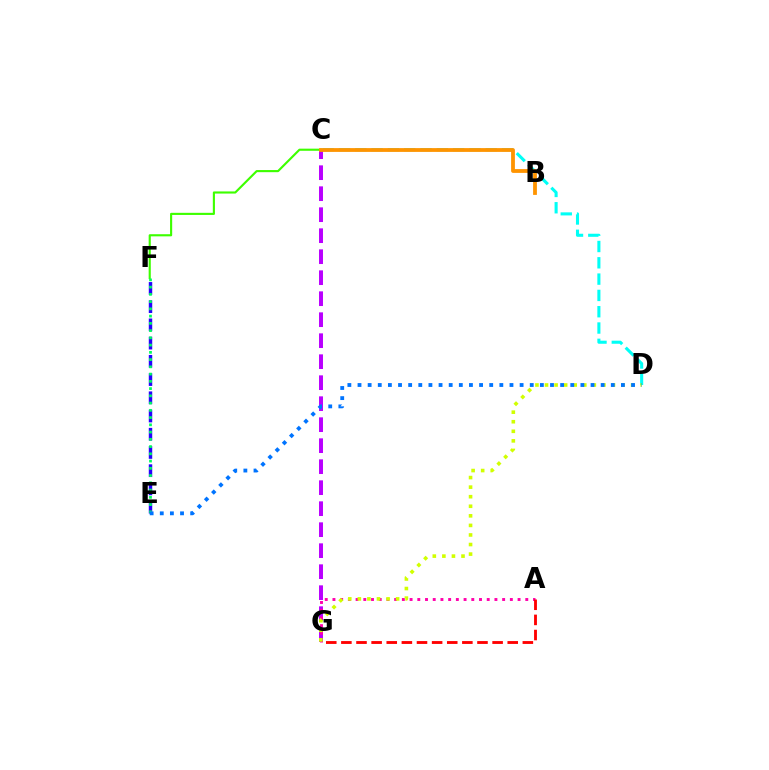{('C', 'G'): [{'color': '#b900ff', 'line_style': 'dashed', 'thickness': 2.85}], ('E', 'F'): [{'color': '#2500ff', 'line_style': 'dashed', 'thickness': 2.48}, {'color': '#00ff5c', 'line_style': 'dotted', 'thickness': 1.97}], ('C', 'D'): [{'color': '#00fff6', 'line_style': 'dashed', 'thickness': 2.22}], ('C', 'F'): [{'color': '#3dff00', 'line_style': 'solid', 'thickness': 1.53}], ('A', 'G'): [{'color': '#ff00ac', 'line_style': 'dotted', 'thickness': 2.1}, {'color': '#ff0000', 'line_style': 'dashed', 'thickness': 2.05}], ('B', 'C'): [{'color': '#ff9400', 'line_style': 'solid', 'thickness': 2.74}], ('D', 'G'): [{'color': '#d1ff00', 'line_style': 'dotted', 'thickness': 2.6}], ('D', 'E'): [{'color': '#0074ff', 'line_style': 'dotted', 'thickness': 2.75}]}